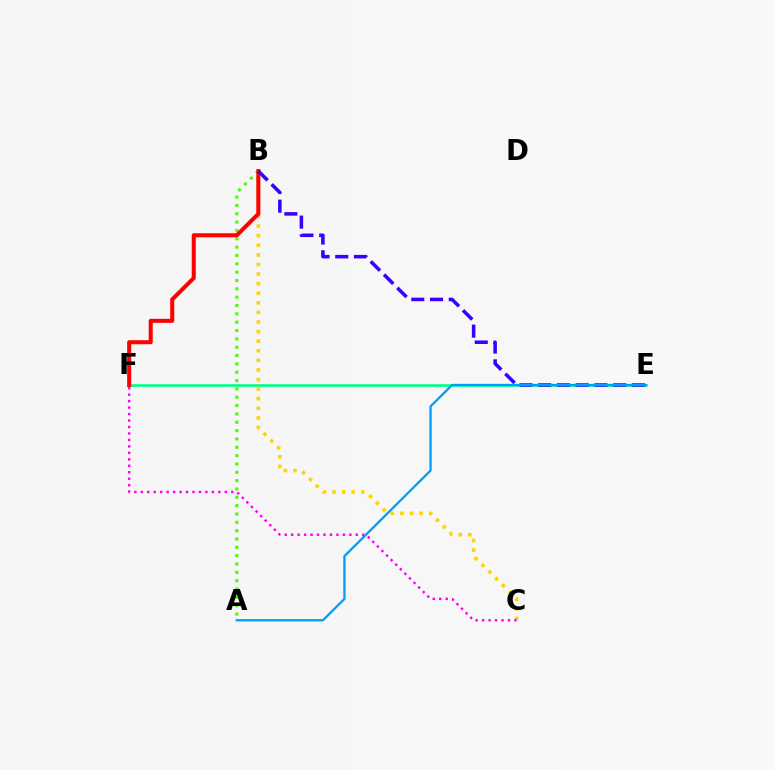{('A', 'B'): [{'color': '#4fff00', 'line_style': 'dotted', 'thickness': 2.27}], ('E', 'F'): [{'color': '#00ff86', 'line_style': 'solid', 'thickness': 1.9}], ('B', 'C'): [{'color': '#ffd500', 'line_style': 'dotted', 'thickness': 2.6}], ('B', 'F'): [{'color': '#ff0000', 'line_style': 'solid', 'thickness': 2.91}], ('B', 'E'): [{'color': '#3700ff', 'line_style': 'dashed', 'thickness': 2.54}], ('C', 'F'): [{'color': '#ff00ed', 'line_style': 'dotted', 'thickness': 1.76}], ('A', 'E'): [{'color': '#009eff', 'line_style': 'solid', 'thickness': 1.66}]}